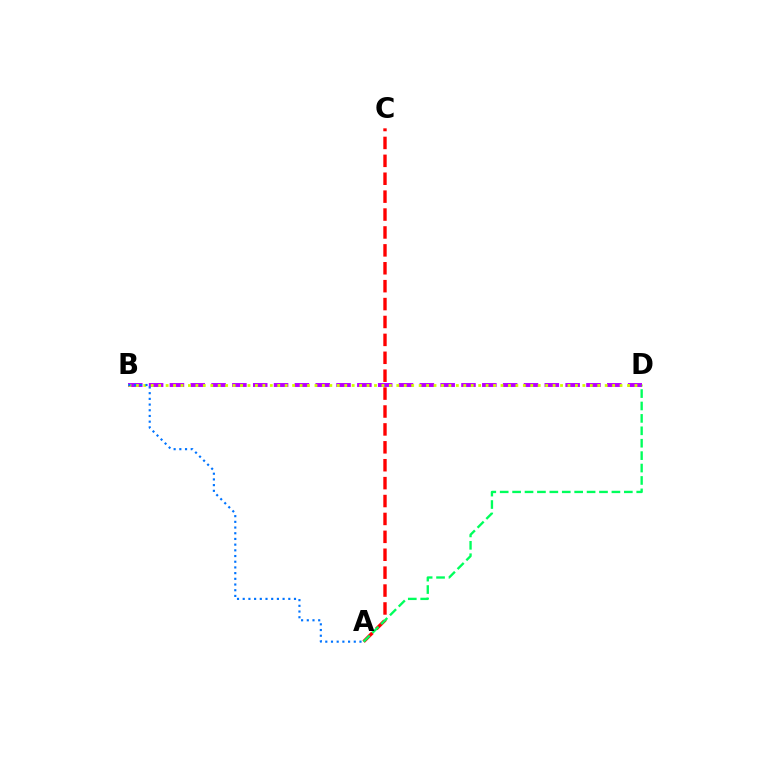{('B', 'D'): [{'color': '#b900ff', 'line_style': 'dashed', 'thickness': 2.83}, {'color': '#d1ff00', 'line_style': 'dotted', 'thickness': 2.02}], ('A', 'C'): [{'color': '#ff0000', 'line_style': 'dashed', 'thickness': 2.43}], ('A', 'D'): [{'color': '#00ff5c', 'line_style': 'dashed', 'thickness': 1.69}], ('A', 'B'): [{'color': '#0074ff', 'line_style': 'dotted', 'thickness': 1.55}]}